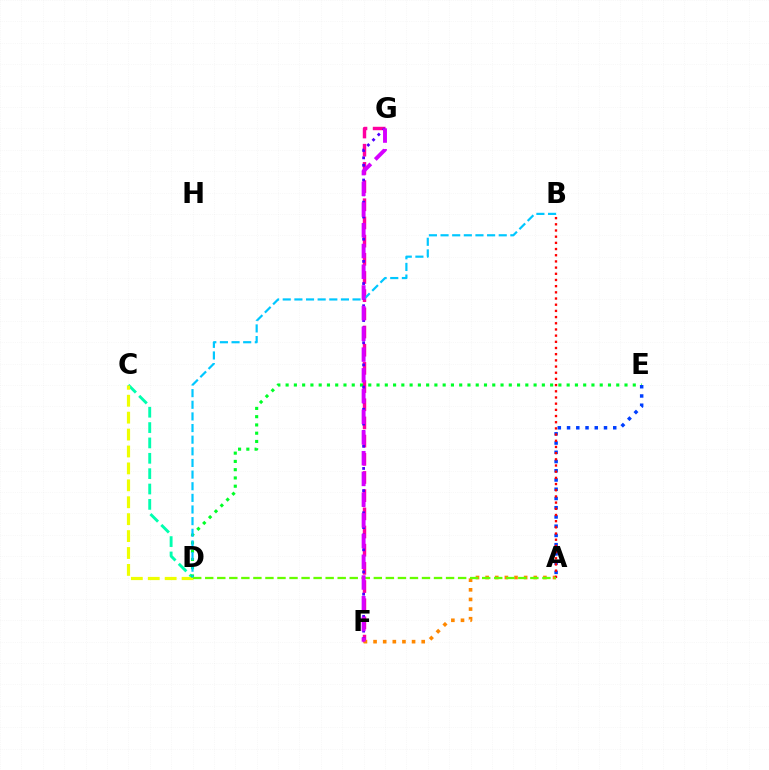{('C', 'D'): [{'color': '#00ffaf', 'line_style': 'dashed', 'thickness': 2.09}, {'color': '#eeff00', 'line_style': 'dashed', 'thickness': 2.3}], ('F', 'G'): [{'color': '#ff00a0', 'line_style': 'dashed', 'thickness': 2.47}, {'color': '#4f00ff', 'line_style': 'dotted', 'thickness': 2.01}, {'color': '#d600ff', 'line_style': 'dashed', 'thickness': 2.81}], ('D', 'E'): [{'color': '#00ff27', 'line_style': 'dotted', 'thickness': 2.25}], ('A', 'E'): [{'color': '#003fff', 'line_style': 'dotted', 'thickness': 2.51}], ('B', 'D'): [{'color': '#00c7ff', 'line_style': 'dashed', 'thickness': 1.58}], ('A', 'F'): [{'color': '#ff8800', 'line_style': 'dotted', 'thickness': 2.62}], ('A', 'B'): [{'color': '#ff0000', 'line_style': 'dotted', 'thickness': 1.68}], ('A', 'D'): [{'color': '#66ff00', 'line_style': 'dashed', 'thickness': 1.64}]}